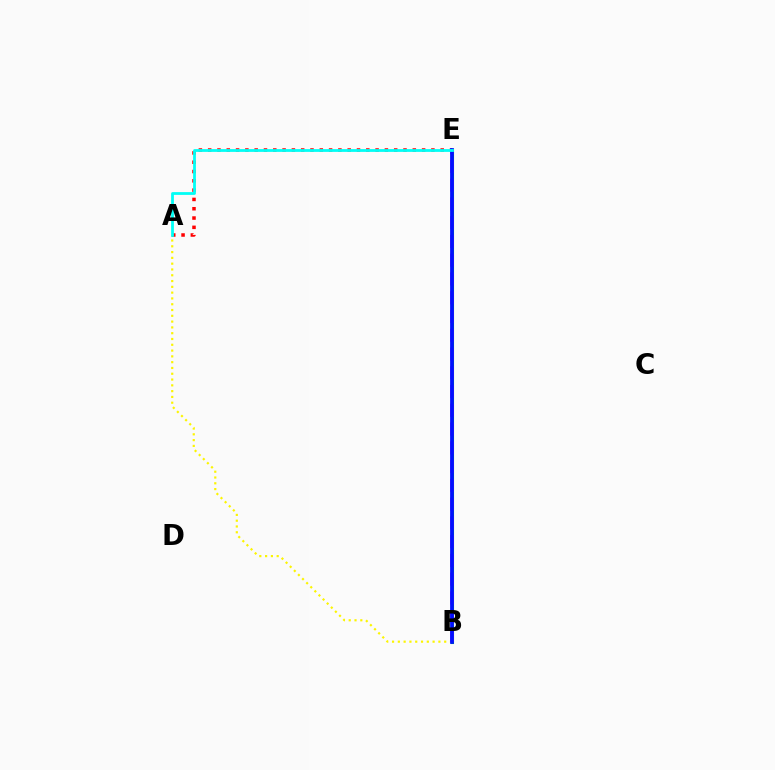{('A', 'B'): [{'color': '#fcf500', 'line_style': 'dotted', 'thickness': 1.57}], ('A', 'E'): [{'color': '#ff0000', 'line_style': 'dotted', 'thickness': 2.53}, {'color': '#00fff6', 'line_style': 'solid', 'thickness': 2.0}], ('B', 'E'): [{'color': '#08ff00', 'line_style': 'solid', 'thickness': 2.23}, {'color': '#ee00ff', 'line_style': 'dashed', 'thickness': 2.55}, {'color': '#0010ff', 'line_style': 'solid', 'thickness': 2.71}]}